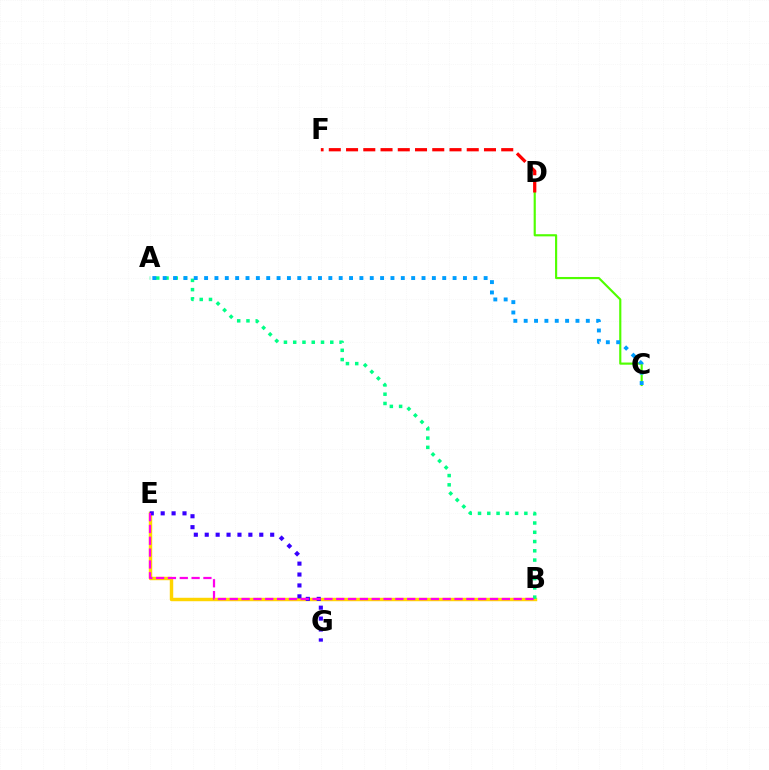{('B', 'E'): [{'color': '#ffd500', 'line_style': 'solid', 'thickness': 2.47}, {'color': '#ff00ed', 'line_style': 'dashed', 'thickness': 1.61}], ('C', 'D'): [{'color': '#4fff00', 'line_style': 'solid', 'thickness': 1.55}], ('A', 'B'): [{'color': '#00ff86', 'line_style': 'dotted', 'thickness': 2.52}], ('D', 'F'): [{'color': '#ff0000', 'line_style': 'dashed', 'thickness': 2.34}], ('E', 'G'): [{'color': '#3700ff', 'line_style': 'dotted', 'thickness': 2.96}], ('A', 'C'): [{'color': '#009eff', 'line_style': 'dotted', 'thickness': 2.81}]}